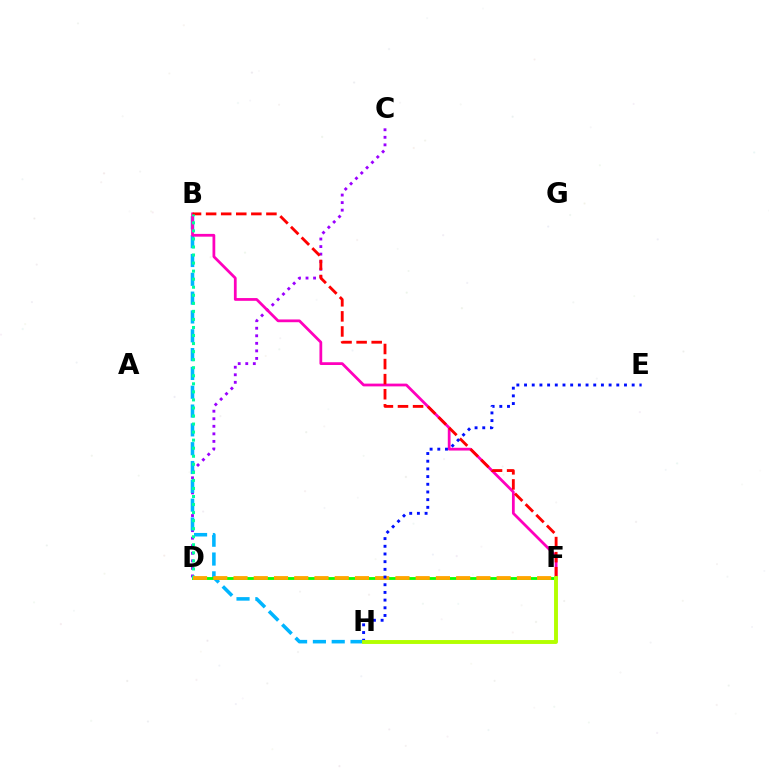{('C', 'D'): [{'color': '#9b00ff', 'line_style': 'dotted', 'thickness': 2.05}], ('B', 'H'): [{'color': '#00b5ff', 'line_style': 'dashed', 'thickness': 2.56}], ('B', 'F'): [{'color': '#ff00bd', 'line_style': 'solid', 'thickness': 1.99}, {'color': '#ff0000', 'line_style': 'dashed', 'thickness': 2.05}], ('D', 'F'): [{'color': '#08ff00', 'line_style': 'solid', 'thickness': 2.04}, {'color': '#ffa500', 'line_style': 'dashed', 'thickness': 2.75}], ('B', 'D'): [{'color': '#00ff9d', 'line_style': 'dotted', 'thickness': 2.19}], ('E', 'H'): [{'color': '#0010ff', 'line_style': 'dotted', 'thickness': 2.09}], ('F', 'H'): [{'color': '#b3ff00', 'line_style': 'solid', 'thickness': 2.81}]}